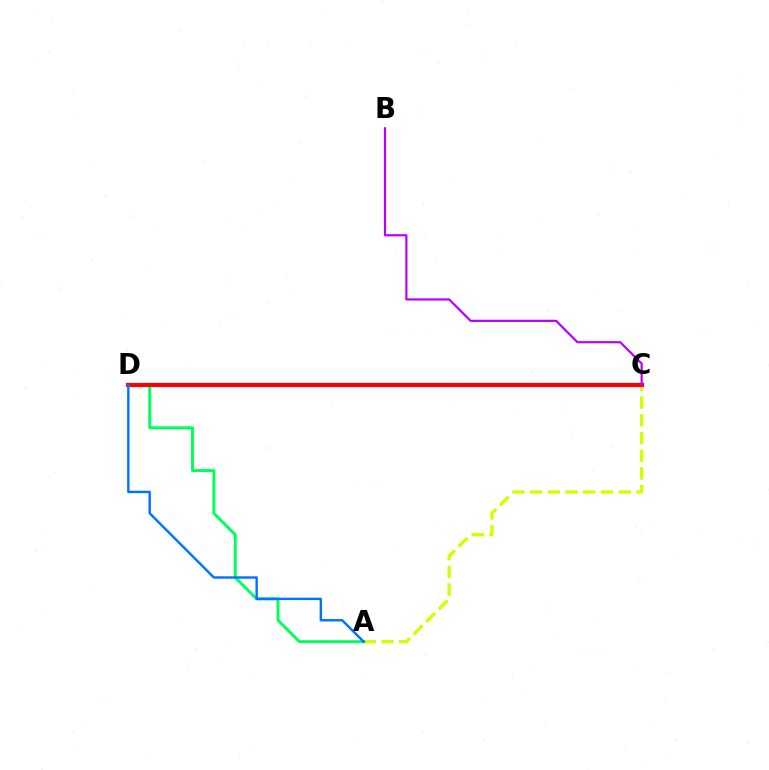{('A', 'C'): [{'color': '#d1ff00', 'line_style': 'dashed', 'thickness': 2.41}], ('A', 'D'): [{'color': '#00ff5c', 'line_style': 'solid', 'thickness': 2.12}, {'color': '#0074ff', 'line_style': 'solid', 'thickness': 1.75}], ('C', 'D'): [{'color': '#ff0000', 'line_style': 'solid', 'thickness': 2.98}], ('B', 'C'): [{'color': '#b900ff', 'line_style': 'solid', 'thickness': 1.58}]}